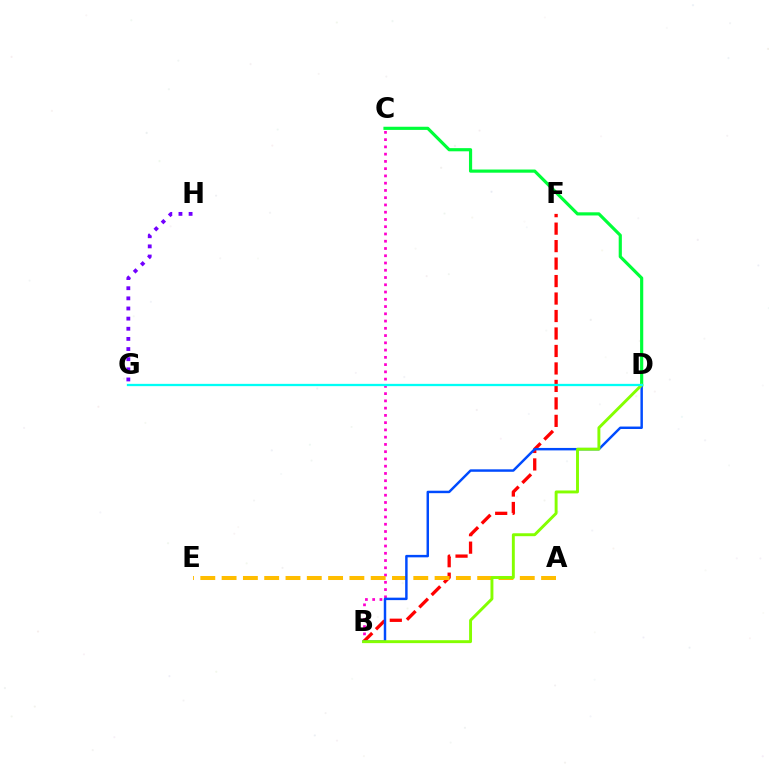{('B', 'C'): [{'color': '#ff00cf', 'line_style': 'dotted', 'thickness': 1.97}], ('B', 'F'): [{'color': '#ff0000', 'line_style': 'dashed', 'thickness': 2.37}], ('A', 'E'): [{'color': '#ffbd00', 'line_style': 'dashed', 'thickness': 2.89}], ('C', 'D'): [{'color': '#00ff39', 'line_style': 'solid', 'thickness': 2.28}], ('B', 'D'): [{'color': '#004bff', 'line_style': 'solid', 'thickness': 1.77}, {'color': '#84ff00', 'line_style': 'solid', 'thickness': 2.1}], ('G', 'H'): [{'color': '#7200ff', 'line_style': 'dotted', 'thickness': 2.75}], ('D', 'G'): [{'color': '#00fff6', 'line_style': 'solid', 'thickness': 1.65}]}